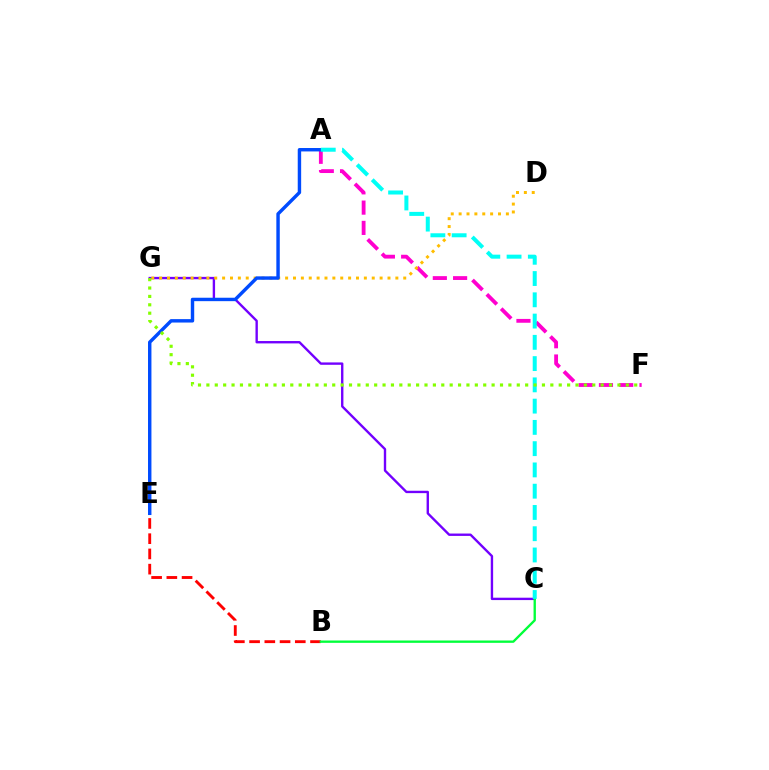{('C', 'G'): [{'color': '#7200ff', 'line_style': 'solid', 'thickness': 1.71}], ('B', 'E'): [{'color': '#ff0000', 'line_style': 'dashed', 'thickness': 2.07}], ('B', 'C'): [{'color': '#00ff39', 'line_style': 'solid', 'thickness': 1.69}], ('A', 'F'): [{'color': '#ff00cf', 'line_style': 'dashed', 'thickness': 2.75}], ('D', 'G'): [{'color': '#ffbd00', 'line_style': 'dotted', 'thickness': 2.14}], ('A', 'E'): [{'color': '#004bff', 'line_style': 'solid', 'thickness': 2.46}], ('A', 'C'): [{'color': '#00fff6', 'line_style': 'dashed', 'thickness': 2.89}], ('F', 'G'): [{'color': '#84ff00', 'line_style': 'dotted', 'thickness': 2.28}]}